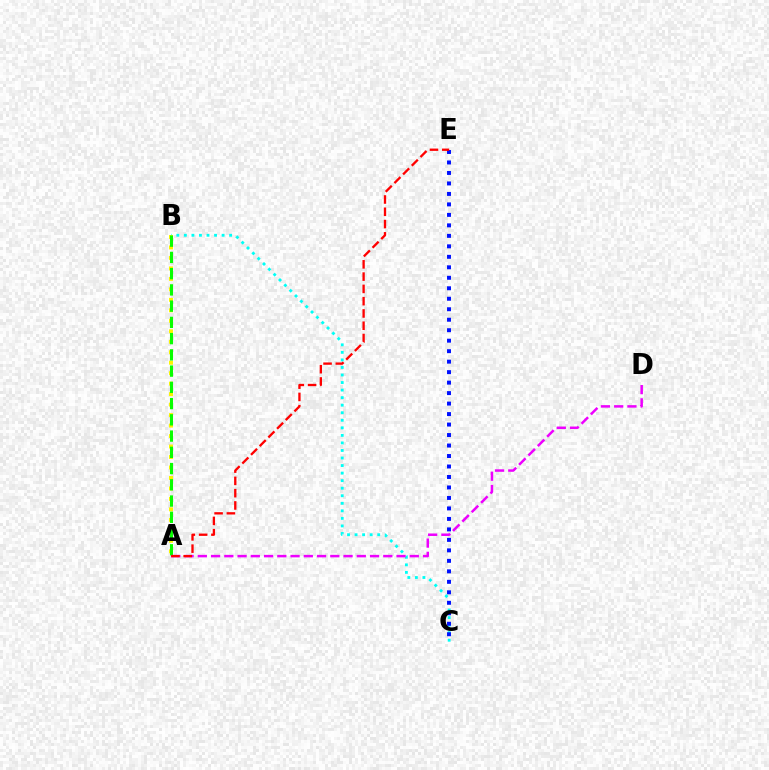{('B', 'C'): [{'color': '#00fff6', 'line_style': 'dotted', 'thickness': 2.05}], ('A', 'B'): [{'color': '#fcf500', 'line_style': 'dotted', 'thickness': 2.85}, {'color': '#08ff00', 'line_style': 'dashed', 'thickness': 2.21}], ('C', 'E'): [{'color': '#0010ff', 'line_style': 'dotted', 'thickness': 2.85}], ('A', 'D'): [{'color': '#ee00ff', 'line_style': 'dashed', 'thickness': 1.8}], ('A', 'E'): [{'color': '#ff0000', 'line_style': 'dashed', 'thickness': 1.67}]}